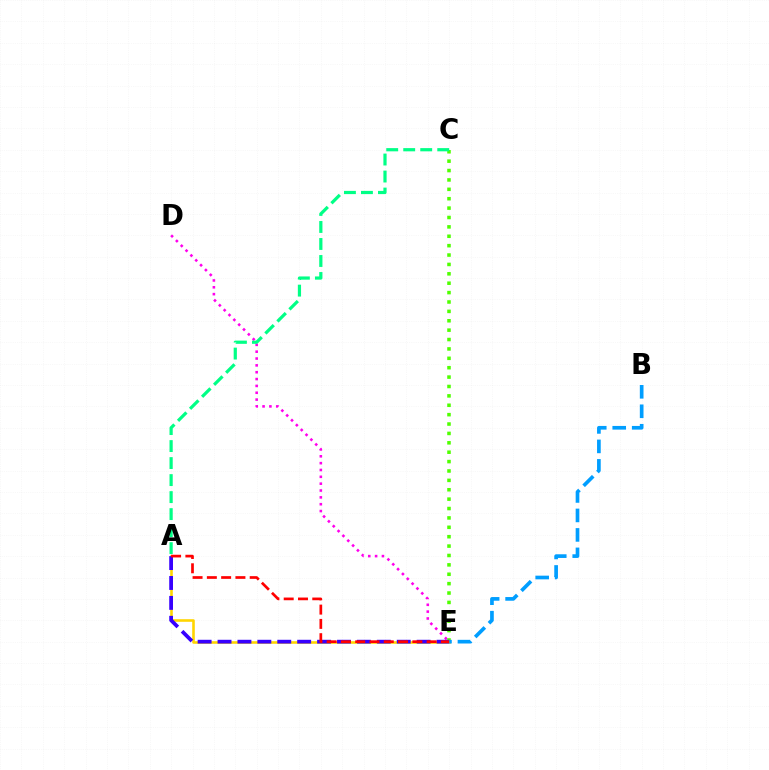{('D', 'E'): [{'color': '#ff00ed', 'line_style': 'dotted', 'thickness': 1.86}], ('A', 'E'): [{'color': '#ffd500', 'line_style': 'solid', 'thickness': 1.87}, {'color': '#3700ff', 'line_style': 'dashed', 'thickness': 2.71}, {'color': '#ff0000', 'line_style': 'dashed', 'thickness': 1.94}], ('C', 'E'): [{'color': '#4fff00', 'line_style': 'dotted', 'thickness': 2.55}], ('A', 'C'): [{'color': '#00ff86', 'line_style': 'dashed', 'thickness': 2.31}], ('B', 'E'): [{'color': '#009eff', 'line_style': 'dashed', 'thickness': 2.65}]}